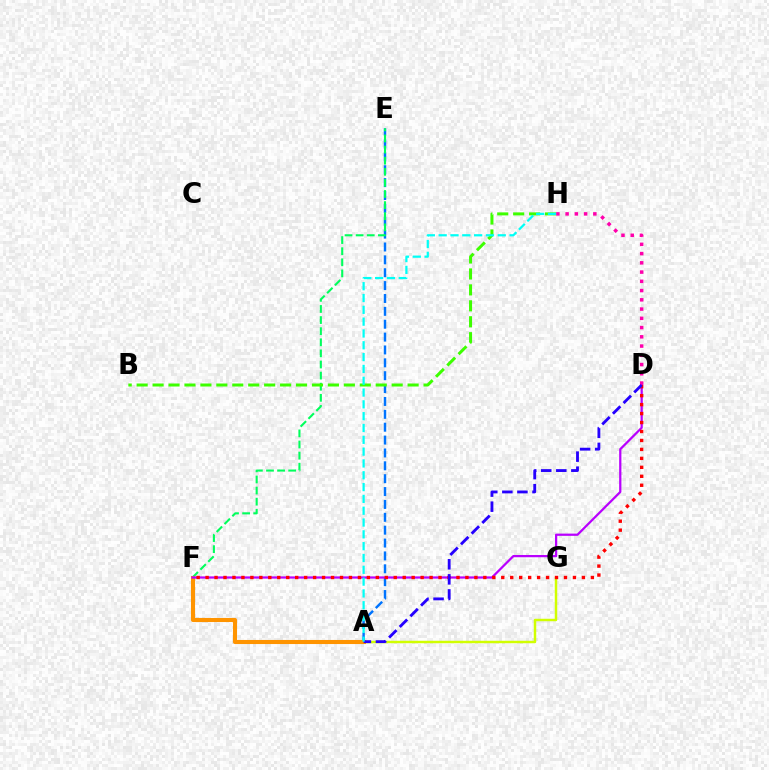{('A', 'E'): [{'color': '#0074ff', 'line_style': 'dashed', 'thickness': 1.75}], ('E', 'F'): [{'color': '#00ff5c', 'line_style': 'dashed', 'thickness': 1.51}], ('A', 'G'): [{'color': '#d1ff00', 'line_style': 'solid', 'thickness': 1.78}], ('A', 'F'): [{'color': '#ff9400', 'line_style': 'solid', 'thickness': 2.94}], ('D', 'F'): [{'color': '#b900ff', 'line_style': 'solid', 'thickness': 1.61}, {'color': '#ff0000', 'line_style': 'dotted', 'thickness': 2.43}], ('B', 'H'): [{'color': '#3dff00', 'line_style': 'dashed', 'thickness': 2.17}], ('D', 'H'): [{'color': '#ff00ac', 'line_style': 'dotted', 'thickness': 2.51}], ('A', 'D'): [{'color': '#2500ff', 'line_style': 'dashed', 'thickness': 2.05}], ('A', 'H'): [{'color': '#00fff6', 'line_style': 'dashed', 'thickness': 1.61}]}